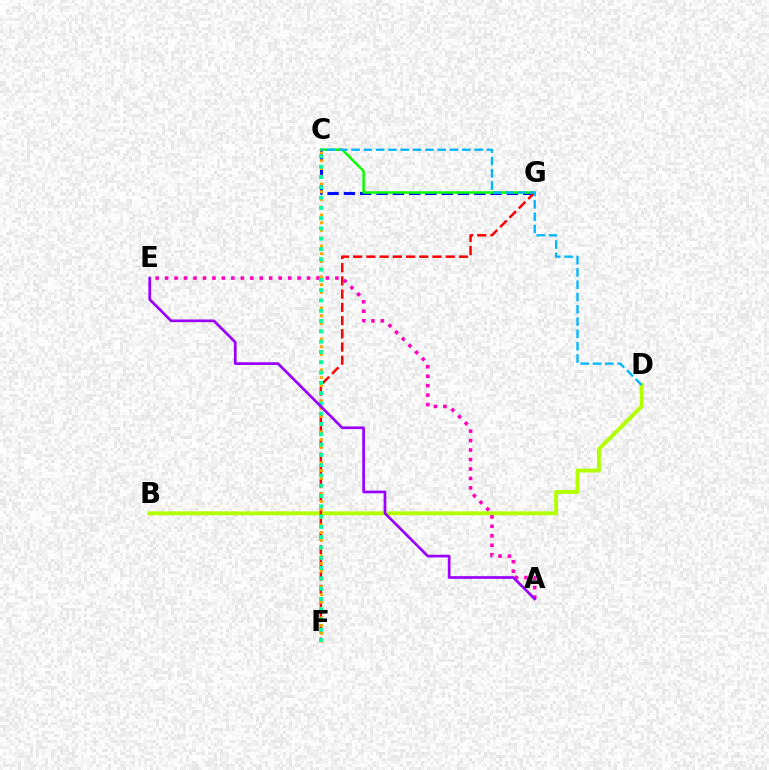{('B', 'D'): [{'color': '#b3ff00', 'line_style': 'solid', 'thickness': 2.81}], ('C', 'G'): [{'color': '#0010ff', 'line_style': 'dashed', 'thickness': 2.21}, {'color': '#08ff00', 'line_style': 'solid', 'thickness': 1.78}], ('F', 'G'): [{'color': '#ff0000', 'line_style': 'dashed', 'thickness': 1.8}], ('A', 'E'): [{'color': '#ff00bd', 'line_style': 'dotted', 'thickness': 2.57}, {'color': '#9b00ff', 'line_style': 'solid', 'thickness': 1.94}], ('C', 'F'): [{'color': '#ffa500', 'line_style': 'dotted', 'thickness': 2.1}, {'color': '#00ff9d', 'line_style': 'dotted', 'thickness': 2.8}], ('C', 'D'): [{'color': '#00b5ff', 'line_style': 'dashed', 'thickness': 1.67}]}